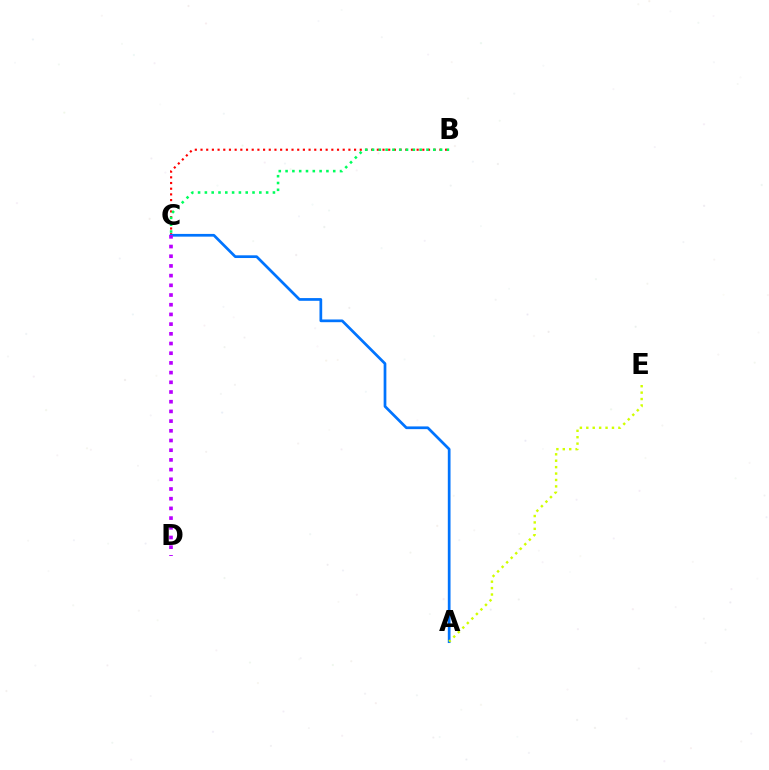{('B', 'C'): [{'color': '#ff0000', 'line_style': 'dotted', 'thickness': 1.55}, {'color': '#00ff5c', 'line_style': 'dotted', 'thickness': 1.85}], ('A', 'C'): [{'color': '#0074ff', 'line_style': 'solid', 'thickness': 1.96}], ('A', 'E'): [{'color': '#d1ff00', 'line_style': 'dotted', 'thickness': 1.74}], ('C', 'D'): [{'color': '#b900ff', 'line_style': 'dotted', 'thickness': 2.64}]}